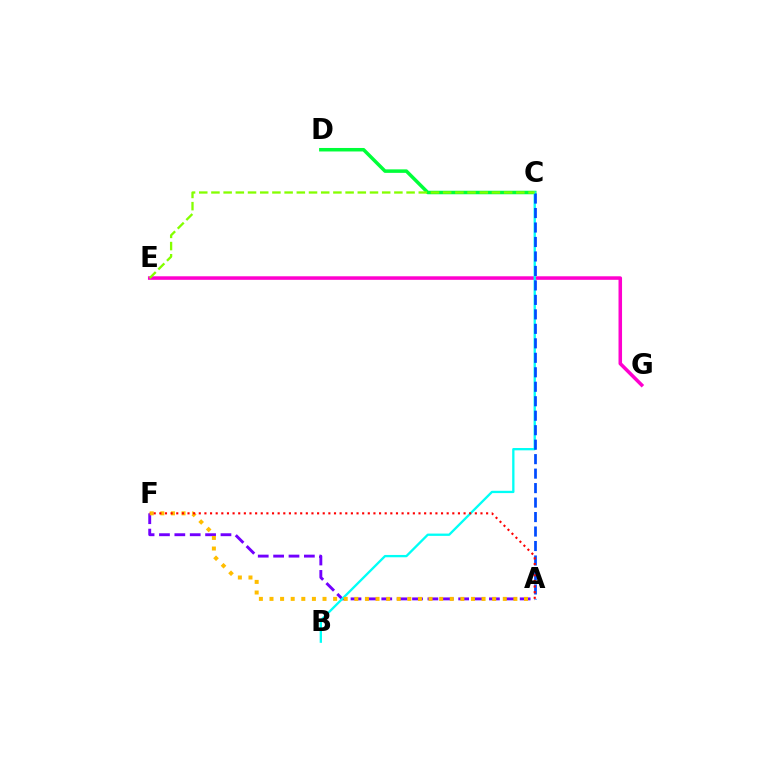{('E', 'G'): [{'color': '#ff00cf', 'line_style': 'solid', 'thickness': 2.54}], ('A', 'F'): [{'color': '#7200ff', 'line_style': 'dashed', 'thickness': 2.09}, {'color': '#ffbd00', 'line_style': 'dotted', 'thickness': 2.88}, {'color': '#ff0000', 'line_style': 'dotted', 'thickness': 1.53}], ('C', 'D'): [{'color': '#00ff39', 'line_style': 'solid', 'thickness': 2.52}], ('B', 'C'): [{'color': '#00fff6', 'line_style': 'solid', 'thickness': 1.67}], ('A', 'C'): [{'color': '#004bff', 'line_style': 'dashed', 'thickness': 1.97}], ('C', 'E'): [{'color': '#84ff00', 'line_style': 'dashed', 'thickness': 1.66}]}